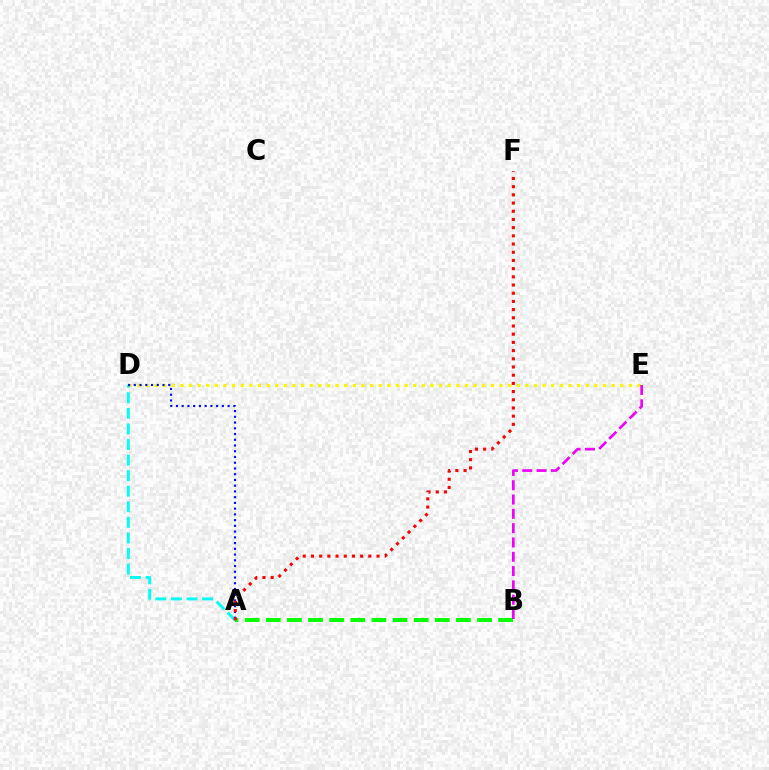{('A', 'B'): [{'color': '#08ff00', 'line_style': 'dashed', 'thickness': 2.87}], ('D', 'E'): [{'color': '#fcf500', 'line_style': 'dotted', 'thickness': 2.34}], ('A', 'D'): [{'color': '#00fff6', 'line_style': 'dashed', 'thickness': 2.12}, {'color': '#0010ff', 'line_style': 'dotted', 'thickness': 1.56}], ('B', 'E'): [{'color': '#ee00ff', 'line_style': 'dashed', 'thickness': 1.94}], ('A', 'F'): [{'color': '#ff0000', 'line_style': 'dotted', 'thickness': 2.23}]}